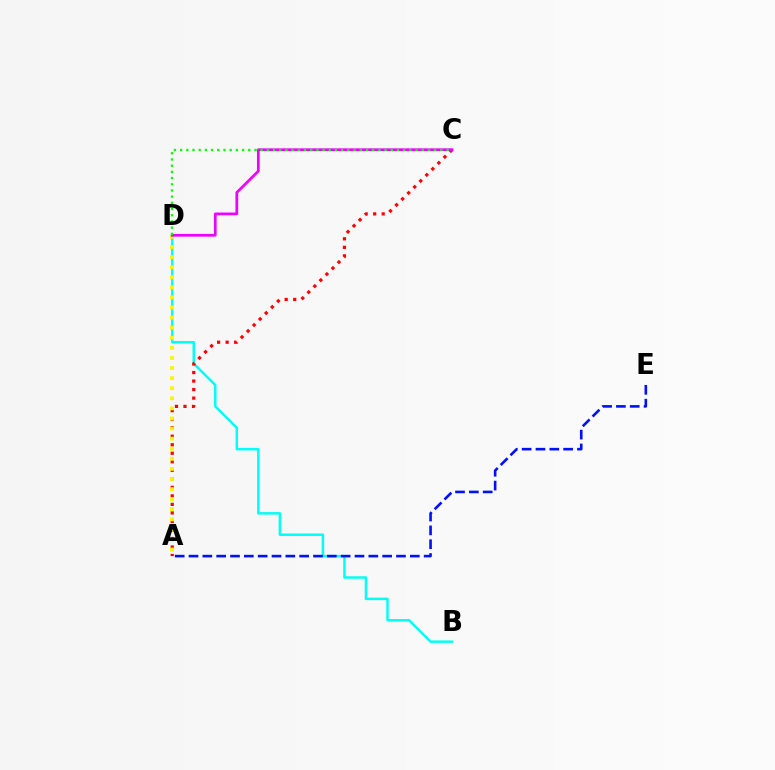{('B', 'D'): [{'color': '#00fff6', 'line_style': 'solid', 'thickness': 1.78}], ('A', 'E'): [{'color': '#0010ff', 'line_style': 'dashed', 'thickness': 1.88}], ('A', 'C'): [{'color': '#ff0000', 'line_style': 'dotted', 'thickness': 2.32}], ('A', 'D'): [{'color': '#fcf500', 'line_style': 'dotted', 'thickness': 2.74}], ('C', 'D'): [{'color': '#ee00ff', 'line_style': 'solid', 'thickness': 1.97}, {'color': '#08ff00', 'line_style': 'dotted', 'thickness': 1.68}]}